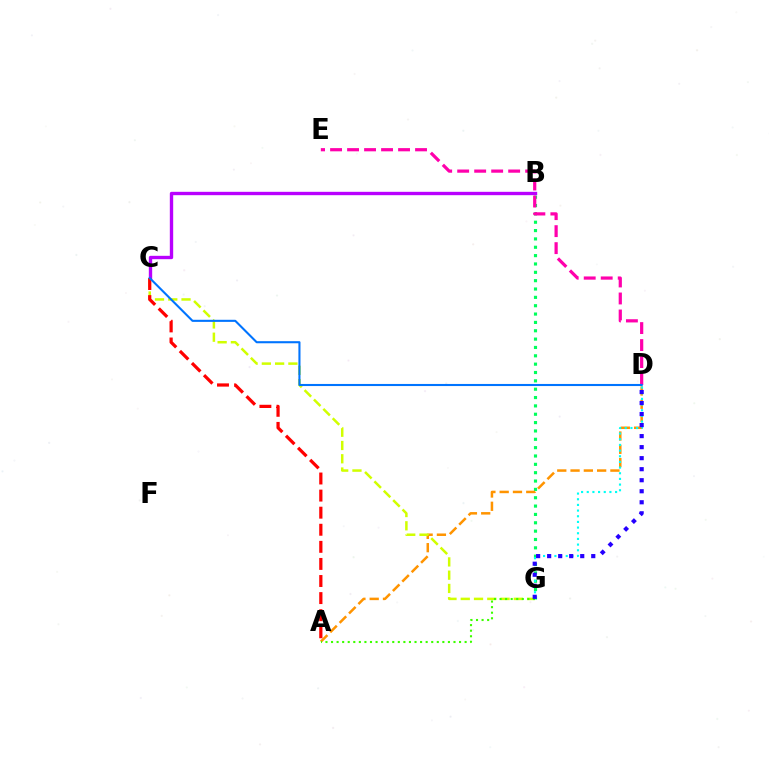{('B', 'G'): [{'color': '#00ff5c', 'line_style': 'dotted', 'thickness': 2.27}], ('A', 'D'): [{'color': '#ff9400', 'line_style': 'dashed', 'thickness': 1.81}], ('D', 'G'): [{'color': '#00fff6', 'line_style': 'dotted', 'thickness': 1.54}, {'color': '#2500ff', 'line_style': 'dotted', 'thickness': 3.0}], ('B', 'C'): [{'color': '#b900ff', 'line_style': 'solid', 'thickness': 2.42}], ('C', 'G'): [{'color': '#d1ff00', 'line_style': 'dashed', 'thickness': 1.8}], ('A', 'G'): [{'color': '#3dff00', 'line_style': 'dotted', 'thickness': 1.51}], ('A', 'C'): [{'color': '#ff0000', 'line_style': 'dashed', 'thickness': 2.32}], ('D', 'E'): [{'color': '#ff00ac', 'line_style': 'dashed', 'thickness': 2.31}], ('C', 'D'): [{'color': '#0074ff', 'line_style': 'solid', 'thickness': 1.51}]}